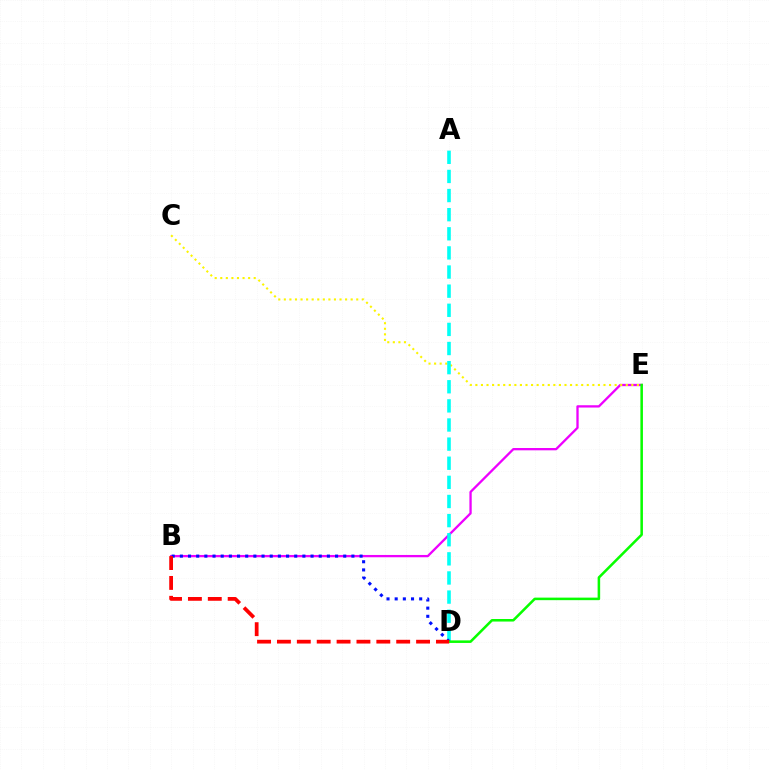{('B', 'E'): [{'color': '#ee00ff', 'line_style': 'solid', 'thickness': 1.66}], ('C', 'E'): [{'color': '#fcf500', 'line_style': 'dotted', 'thickness': 1.51}], ('A', 'D'): [{'color': '#00fff6', 'line_style': 'dashed', 'thickness': 2.6}], ('B', 'D'): [{'color': '#0010ff', 'line_style': 'dotted', 'thickness': 2.22}, {'color': '#ff0000', 'line_style': 'dashed', 'thickness': 2.7}], ('D', 'E'): [{'color': '#08ff00', 'line_style': 'solid', 'thickness': 1.83}]}